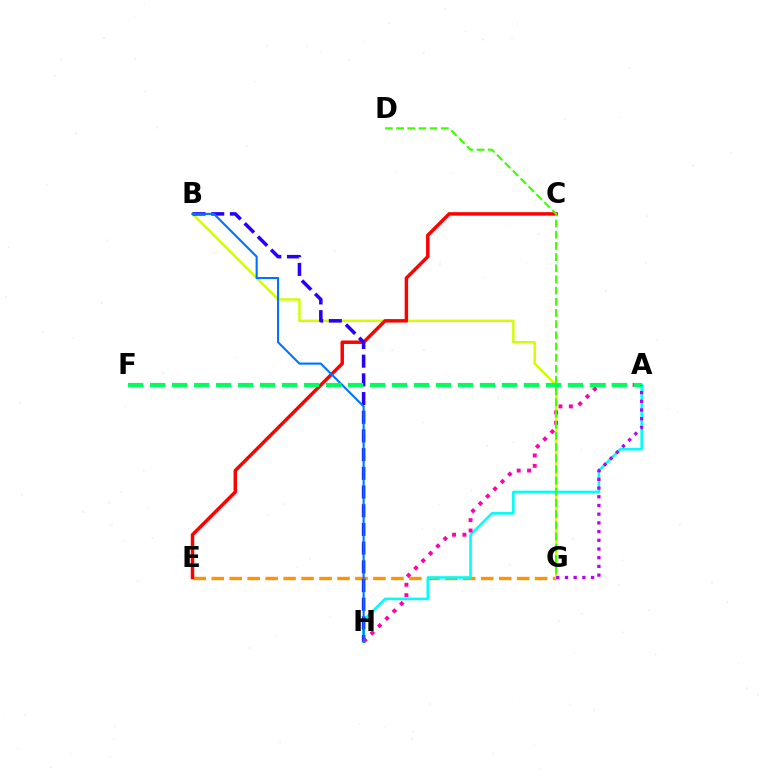{('E', 'G'): [{'color': '#ff9400', 'line_style': 'dashed', 'thickness': 2.44}], ('B', 'G'): [{'color': '#d1ff00', 'line_style': 'solid', 'thickness': 1.76}], ('A', 'H'): [{'color': '#00fff6', 'line_style': 'solid', 'thickness': 1.86}, {'color': '#ff00ac', 'line_style': 'dotted', 'thickness': 2.82}], ('C', 'E'): [{'color': '#ff0000', 'line_style': 'solid', 'thickness': 2.49}], ('B', 'H'): [{'color': '#2500ff', 'line_style': 'dashed', 'thickness': 2.54}, {'color': '#0074ff', 'line_style': 'solid', 'thickness': 1.52}], ('A', 'F'): [{'color': '#00ff5c', 'line_style': 'dashed', 'thickness': 2.99}], ('D', 'G'): [{'color': '#3dff00', 'line_style': 'dashed', 'thickness': 1.52}], ('A', 'G'): [{'color': '#b900ff', 'line_style': 'dotted', 'thickness': 2.37}]}